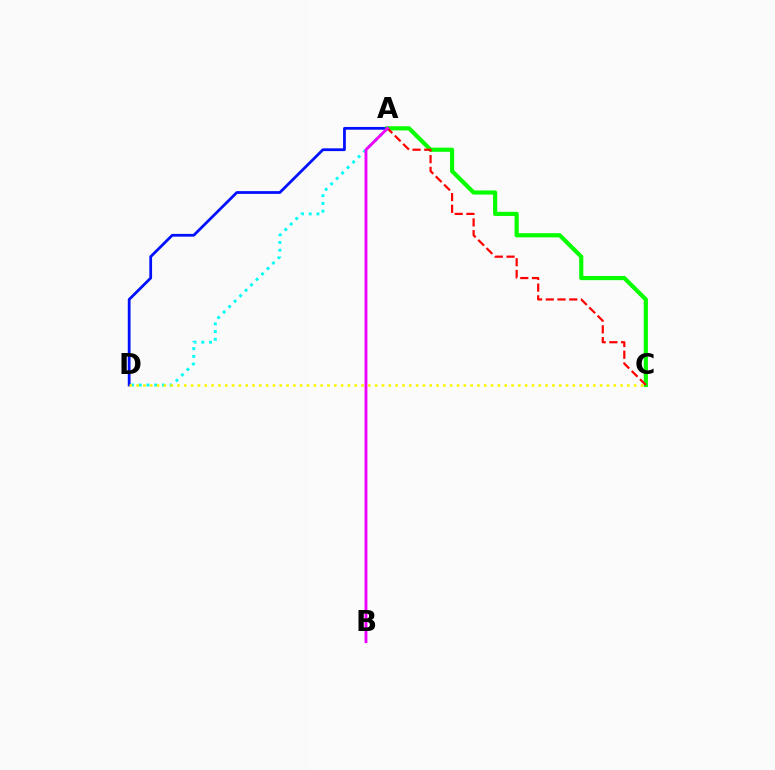{('A', 'D'): [{'color': '#0010ff', 'line_style': 'solid', 'thickness': 1.99}, {'color': '#00fff6', 'line_style': 'dotted', 'thickness': 2.1}], ('A', 'C'): [{'color': '#08ff00', 'line_style': 'solid', 'thickness': 3.0}, {'color': '#ff0000', 'line_style': 'dashed', 'thickness': 1.59}], ('A', 'B'): [{'color': '#ee00ff', 'line_style': 'solid', 'thickness': 2.05}], ('C', 'D'): [{'color': '#fcf500', 'line_style': 'dotted', 'thickness': 1.85}]}